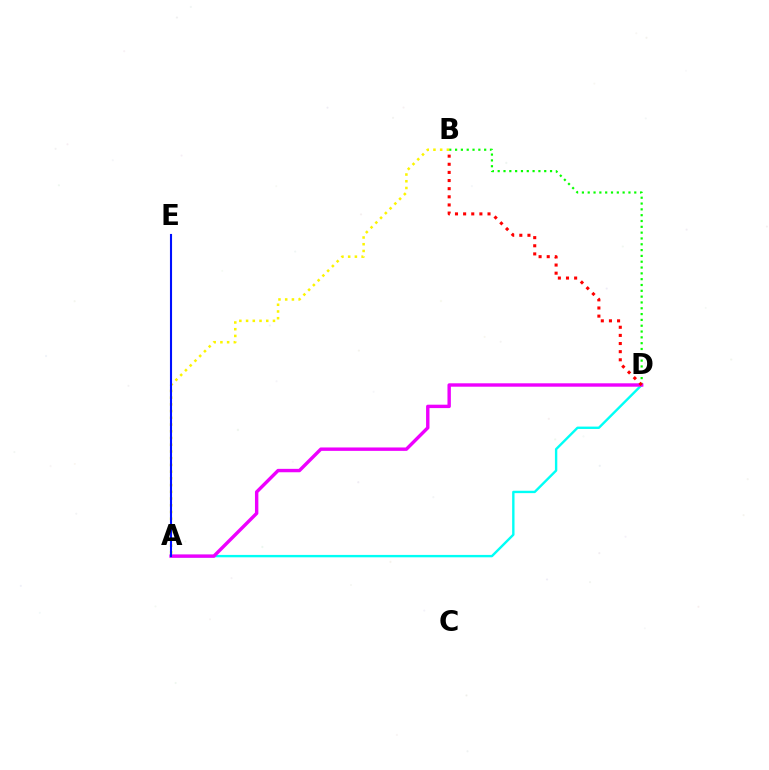{('B', 'D'): [{'color': '#08ff00', 'line_style': 'dotted', 'thickness': 1.58}, {'color': '#ff0000', 'line_style': 'dotted', 'thickness': 2.21}], ('A', 'B'): [{'color': '#fcf500', 'line_style': 'dotted', 'thickness': 1.83}], ('A', 'D'): [{'color': '#00fff6', 'line_style': 'solid', 'thickness': 1.72}, {'color': '#ee00ff', 'line_style': 'solid', 'thickness': 2.45}], ('A', 'E'): [{'color': '#0010ff', 'line_style': 'solid', 'thickness': 1.51}]}